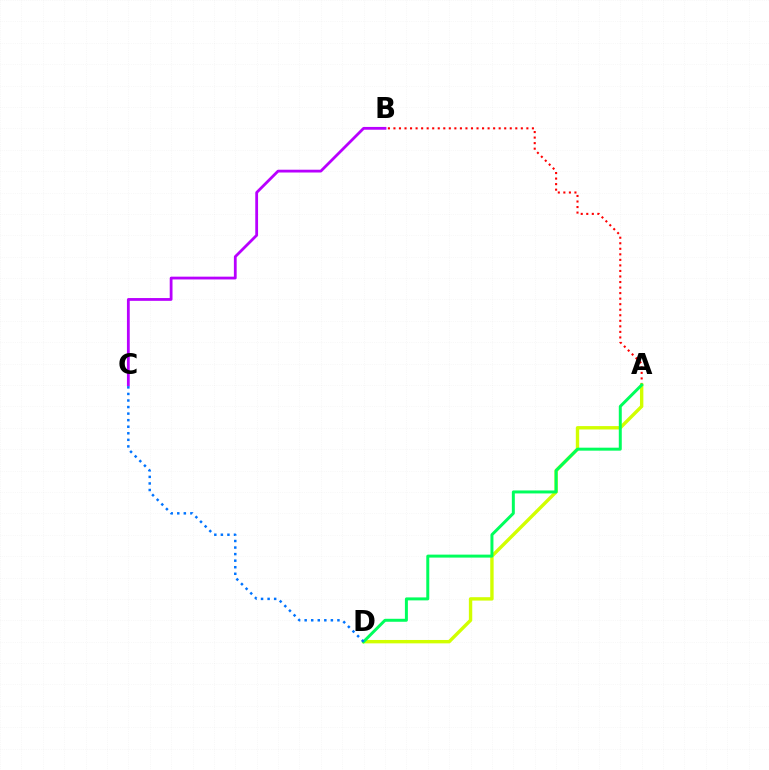{('A', 'B'): [{'color': '#ff0000', 'line_style': 'dotted', 'thickness': 1.5}], ('A', 'D'): [{'color': '#d1ff00', 'line_style': 'solid', 'thickness': 2.44}, {'color': '#00ff5c', 'line_style': 'solid', 'thickness': 2.14}], ('B', 'C'): [{'color': '#b900ff', 'line_style': 'solid', 'thickness': 2.01}], ('C', 'D'): [{'color': '#0074ff', 'line_style': 'dotted', 'thickness': 1.78}]}